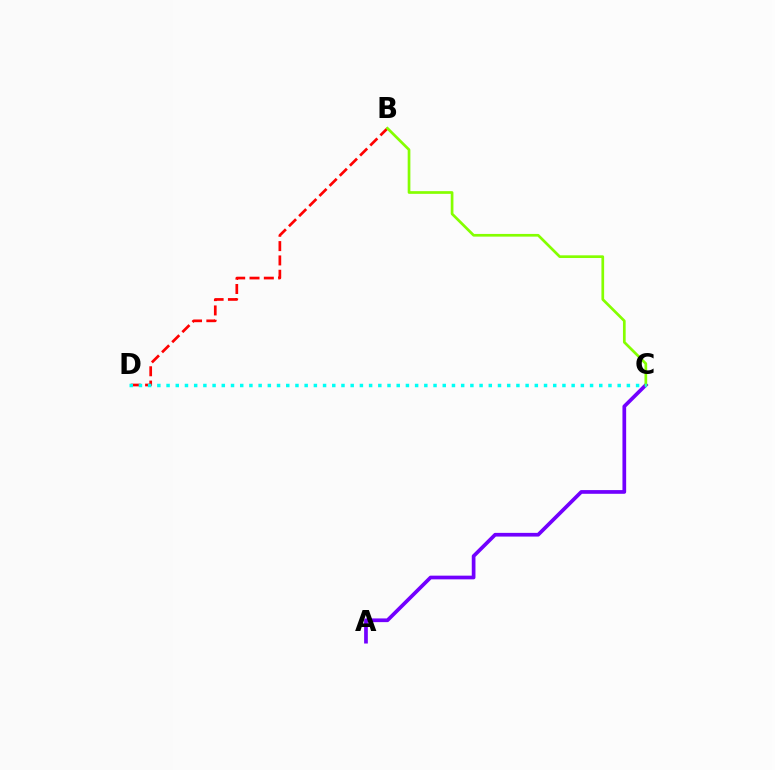{('B', 'D'): [{'color': '#ff0000', 'line_style': 'dashed', 'thickness': 1.95}], ('A', 'C'): [{'color': '#7200ff', 'line_style': 'solid', 'thickness': 2.67}], ('B', 'C'): [{'color': '#84ff00', 'line_style': 'solid', 'thickness': 1.94}], ('C', 'D'): [{'color': '#00fff6', 'line_style': 'dotted', 'thickness': 2.5}]}